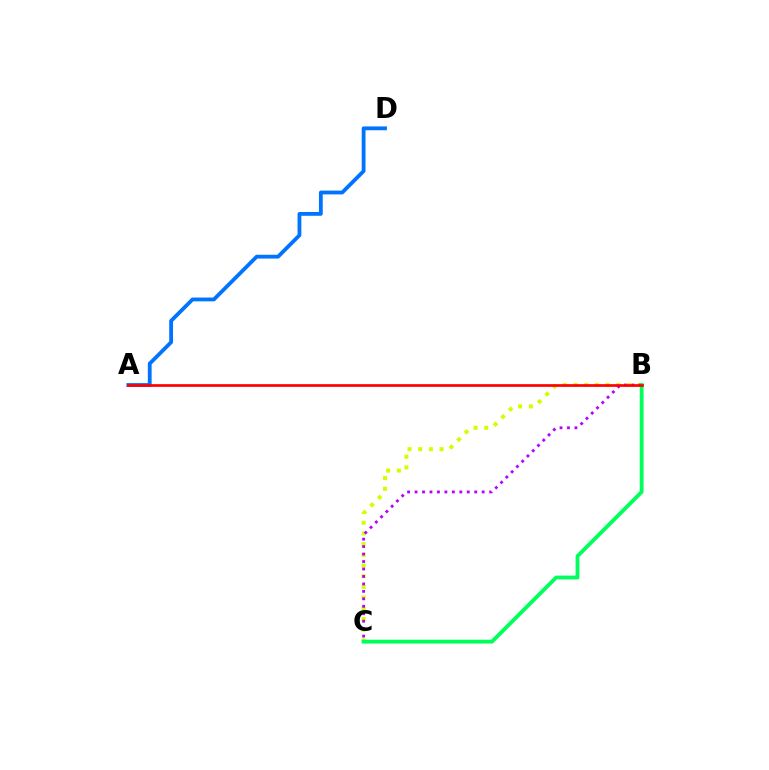{('A', 'D'): [{'color': '#0074ff', 'line_style': 'solid', 'thickness': 2.74}], ('B', 'C'): [{'color': '#d1ff00', 'line_style': 'dotted', 'thickness': 2.91}, {'color': '#b900ff', 'line_style': 'dotted', 'thickness': 2.03}, {'color': '#00ff5c', 'line_style': 'solid', 'thickness': 2.76}], ('A', 'B'): [{'color': '#ff0000', 'line_style': 'solid', 'thickness': 1.94}]}